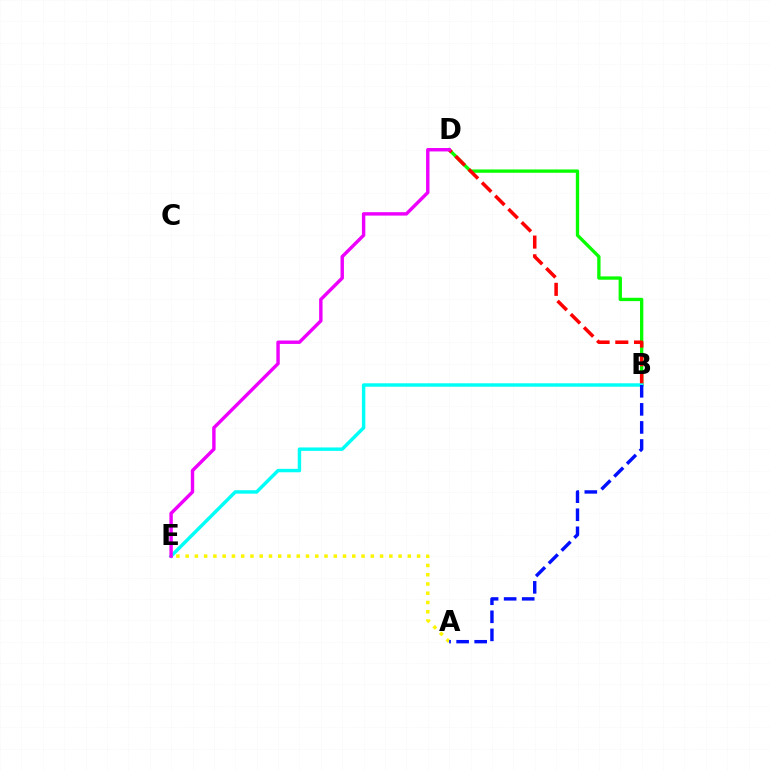{('B', 'D'): [{'color': '#08ff00', 'line_style': 'solid', 'thickness': 2.4}, {'color': '#ff0000', 'line_style': 'dashed', 'thickness': 2.54}], ('A', 'E'): [{'color': '#fcf500', 'line_style': 'dotted', 'thickness': 2.52}], ('B', 'E'): [{'color': '#00fff6', 'line_style': 'solid', 'thickness': 2.47}], ('A', 'B'): [{'color': '#0010ff', 'line_style': 'dashed', 'thickness': 2.45}], ('D', 'E'): [{'color': '#ee00ff', 'line_style': 'solid', 'thickness': 2.46}]}